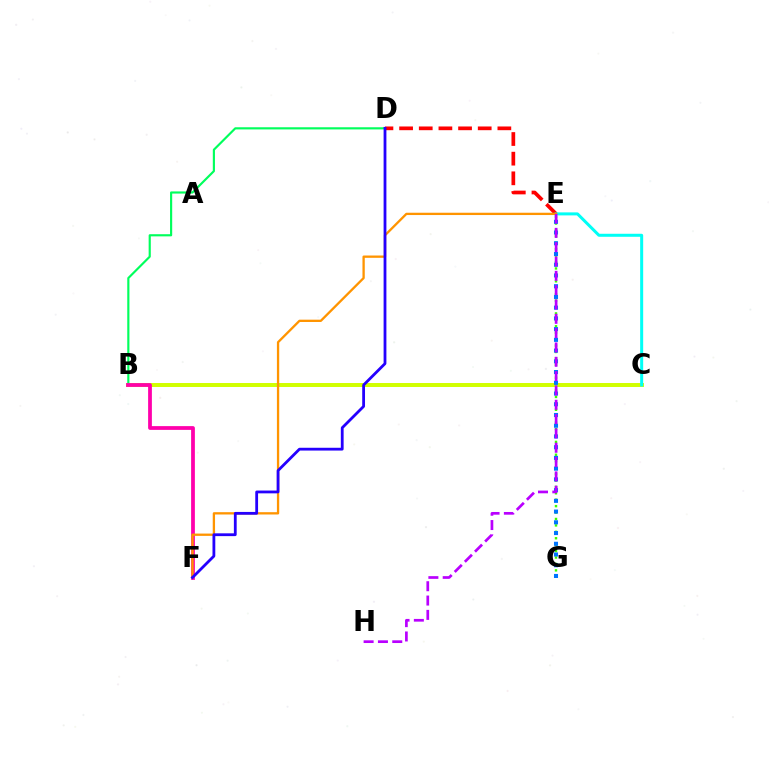{('B', 'C'): [{'color': '#d1ff00', 'line_style': 'solid', 'thickness': 2.86}], ('E', 'G'): [{'color': '#3dff00', 'line_style': 'dotted', 'thickness': 1.75}, {'color': '#0074ff', 'line_style': 'dotted', 'thickness': 2.92}], ('B', 'D'): [{'color': '#00ff5c', 'line_style': 'solid', 'thickness': 1.55}], ('D', 'E'): [{'color': '#ff0000', 'line_style': 'dashed', 'thickness': 2.67}], ('B', 'F'): [{'color': '#ff00ac', 'line_style': 'solid', 'thickness': 2.71}], ('C', 'E'): [{'color': '#00fff6', 'line_style': 'solid', 'thickness': 2.17}], ('E', 'F'): [{'color': '#ff9400', 'line_style': 'solid', 'thickness': 1.66}], ('D', 'F'): [{'color': '#2500ff', 'line_style': 'solid', 'thickness': 2.01}], ('E', 'H'): [{'color': '#b900ff', 'line_style': 'dashed', 'thickness': 1.95}]}